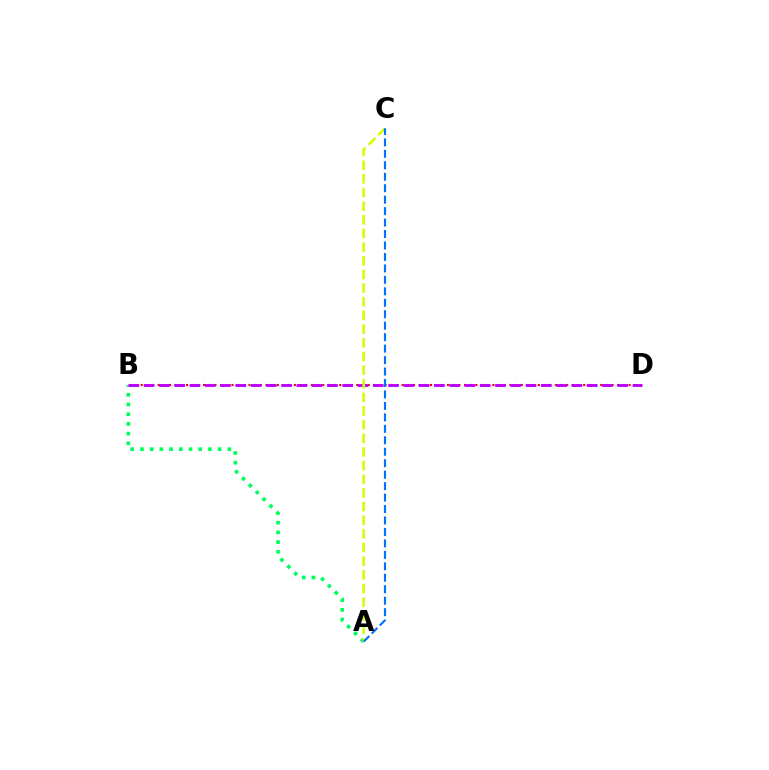{('B', 'D'): [{'color': '#ff0000', 'line_style': 'dotted', 'thickness': 1.54}, {'color': '#b900ff', 'line_style': 'dashed', 'thickness': 2.08}], ('A', 'B'): [{'color': '#00ff5c', 'line_style': 'dotted', 'thickness': 2.64}], ('A', 'C'): [{'color': '#d1ff00', 'line_style': 'dashed', 'thickness': 1.86}, {'color': '#0074ff', 'line_style': 'dashed', 'thickness': 1.56}]}